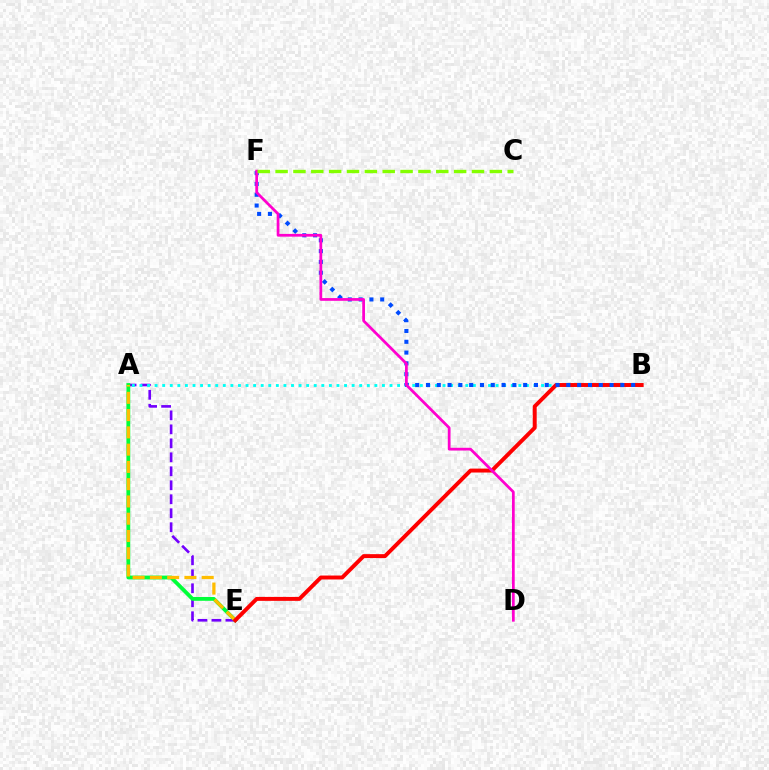{('A', 'E'): [{'color': '#7200ff', 'line_style': 'dashed', 'thickness': 1.9}, {'color': '#00ff39', 'line_style': 'solid', 'thickness': 2.75}, {'color': '#ffbd00', 'line_style': 'dashed', 'thickness': 2.35}], ('A', 'B'): [{'color': '#00fff6', 'line_style': 'dotted', 'thickness': 2.06}], ('B', 'E'): [{'color': '#ff0000', 'line_style': 'solid', 'thickness': 2.83}], ('B', 'F'): [{'color': '#004bff', 'line_style': 'dotted', 'thickness': 2.93}], ('D', 'F'): [{'color': '#ff00cf', 'line_style': 'solid', 'thickness': 1.98}], ('C', 'F'): [{'color': '#84ff00', 'line_style': 'dashed', 'thickness': 2.43}]}